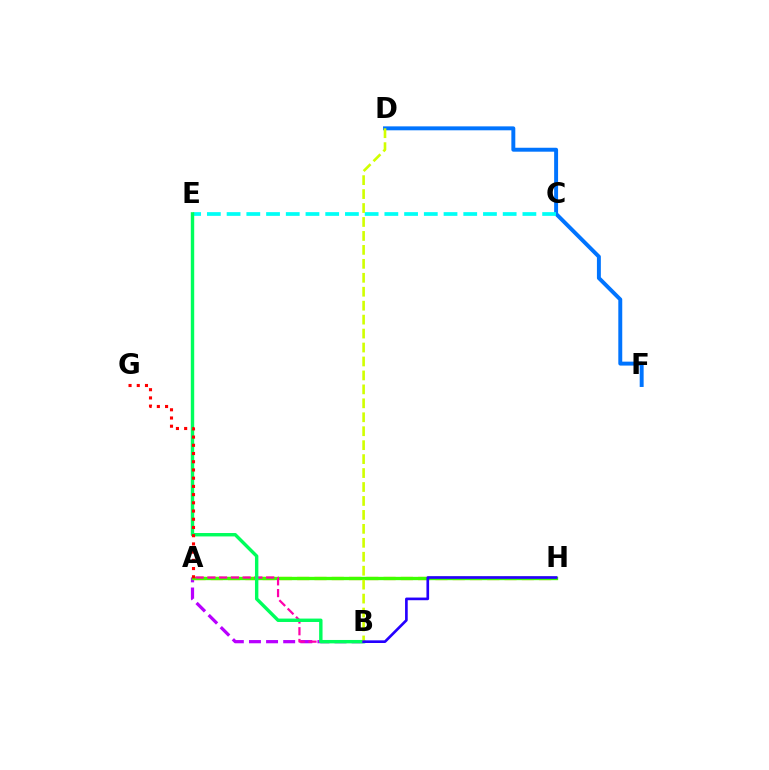{('D', 'F'): [{'color': '#0074ff', 'line_style': 'solid', 'thickness': 2.83}], ('A', 'H'): [{'color': '#ff9400', 'line_style': 'dashed', 'thickness': 2.35}, {'color': '#3dff00', 'line_style': 'solid', 'thickness': 2.39}], ('A', 'B'): [{'color': '#b900ff', 'line_style': 'dashed', 'thickness': 2.33}, {'color': '#ff00ac', 'line_style': 'dashed', 'thickness': 1.6}], ('C', 'E'): [{'color': '#00fff6', 'line_style': 'dashed', 'thickness': 2.68}], ('B', 'E'): [{'color': '#00ff5c', 'line_style': 'solid', 'thickness': 2.45}], ('B', 'D'): [{'color': '#d1ff00', 'line_style': 'dashed', 'thickness': 1.89}], ('A', 'G'): [{'color': '#ff0000', 'line_style': 'dotted', 'thickness': 2.23}], ('B', 'H'): [{'color': '#2500ff', 'line_style': 'solid', 'thickness': 1.91}]}